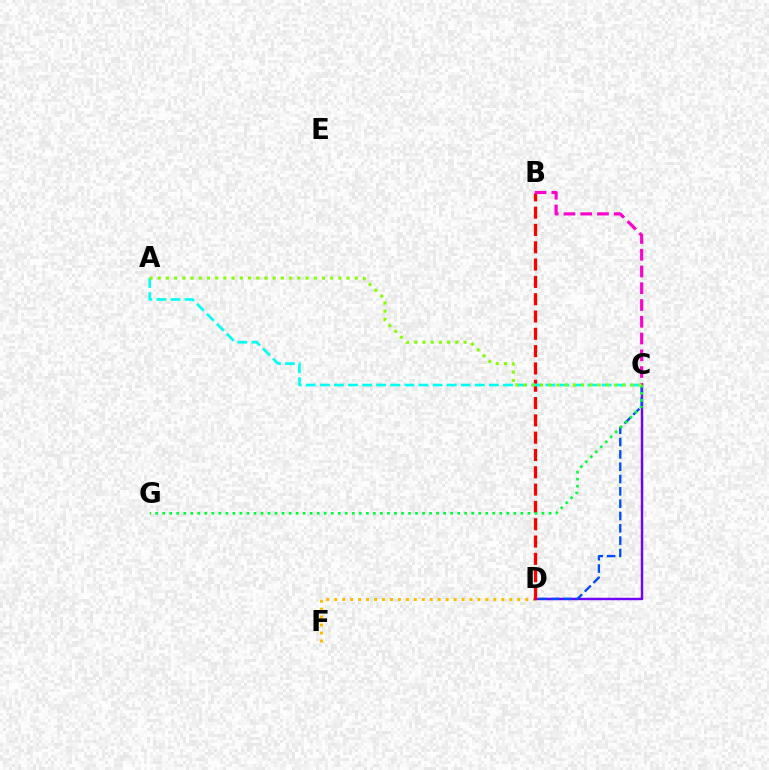{('D', 'F'): [{'color': '#ffbd00', 'line_style': 'dotted', 'thickness': 2.16}], ('C', 'D'): [{'color': '#7200ff', 'line_style': 'solid', 'thickness': 1.75}, {'color': '#004bff', 'line_style': 'dashed', 'thickness': 1.67}], ('B', 'D'): [{'color': '#ff0000', 'line_style': 'dashed', 'thickness': 2.35}], ('A', 'C'): [{'color': '#00fff6', 'line_style': 'dashed', 'thickness': 1.91}, {'color': '#84ff00', 'line_style': 'dotted', 'thickness': 2.23}], ('C', 'G'): [{'color': '#00ff39', 'line_style': 'dotted', 'thickness': 1.91}], ('B', 'C'): [{'color': '#ff00cf', 'line_style': 'dashed', 'thickness': 2.28}]}